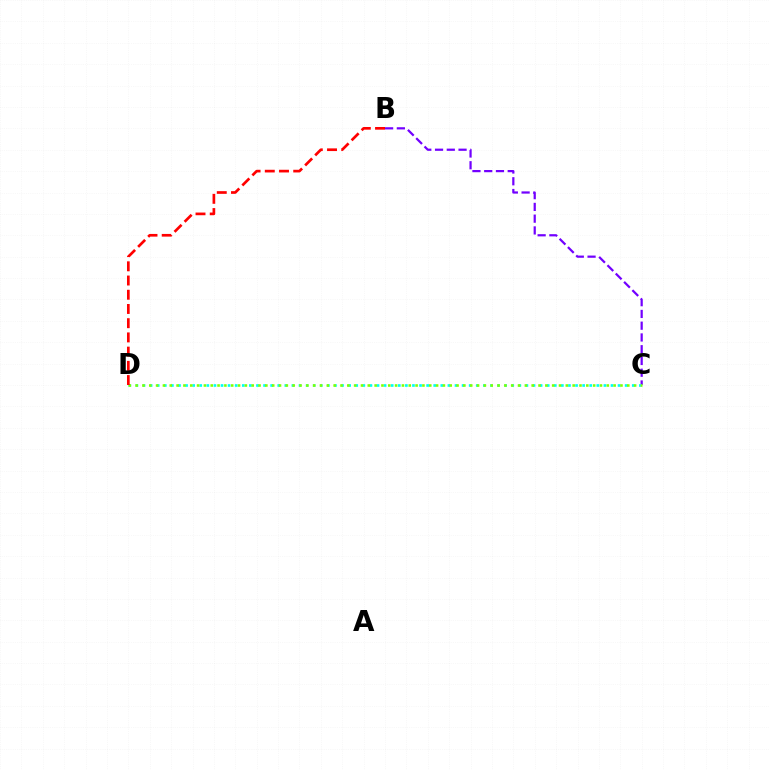{('B', 'C'): [{'color': '#7200ff', 'line_style': 'dashed', 'thickness': 1.6}], ('C', 'D'): [{'color': '#00fff6', 'line_style': 'dotted', 'thickness': 1.93}, {'color': '#84ff00', 'line_style': 'dotted', 'thickness': 1.86}], ('B', 'D'): [{'color': '#ff0000', 'line_style': 'dashed', 'thickness': 1.93}]}